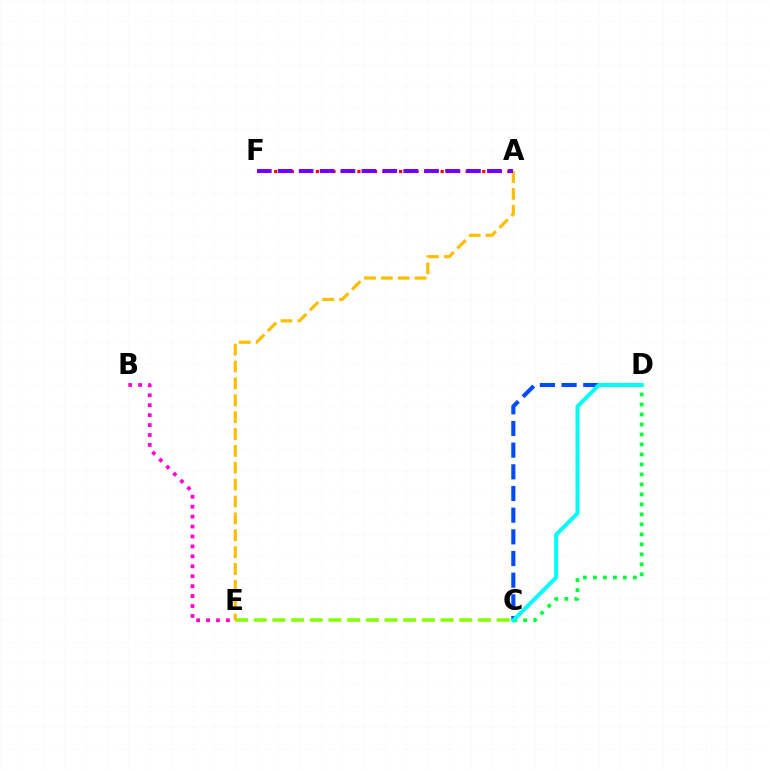{('C', 'D'): [{'color': '#00ff39', 'line_style': 'dotted', 'thickness': 2.71}, {'color': '#004bff', 'line_style': 'dashed', 'thickness': 2.94}, {'color': '#00fff6', 'line_style': 'solid', 'thickness': 2.86}], ('C', 'E'): [{'color': '#84ff00', 'line_style': 'dashed', 'thickness': 2.54}], ('A', 'F'): [{'color': '#ff0000', 'line_style': 'dotted', 'thickness': 2.26}, {'color': '#7200ff', 'line_style': 'dashed', 'thickness': 2.84}], ('B', 'E'): [{'color': '#ff00cf', 'line_style': 'dotted', 'thickness': 2.7}], ('A', 'E'): [{'color': '#ffbd00', 'line_style': 'dashed', 'thickness': 2.29}]}